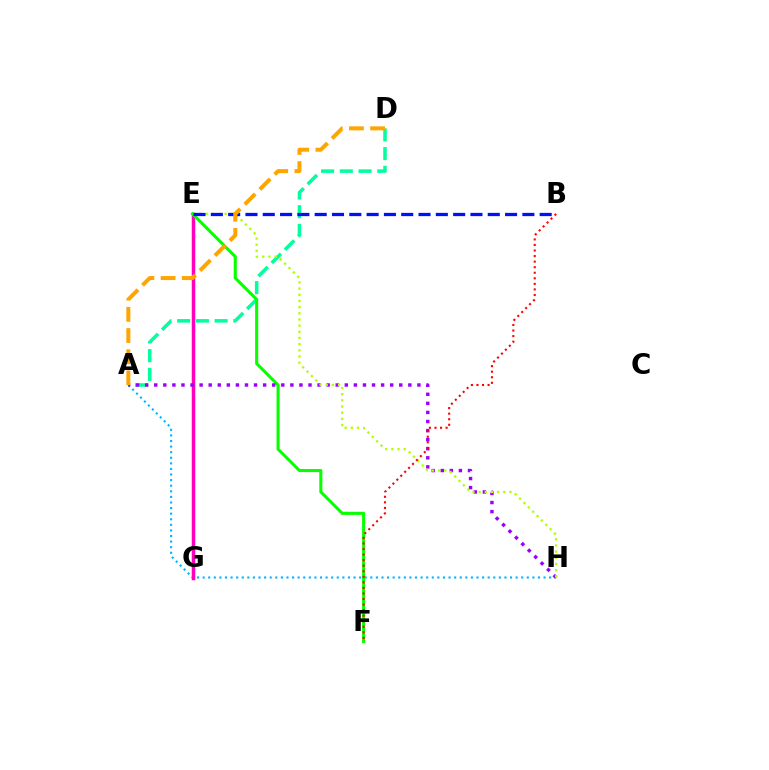{('A', 'H'): [{'color': '#00b5ff', 'line_style': 'dotted', 'thickness': 1.52}, {'color': '#9b00ff', 'line_style': 'dotted', 'thickness': 2.47}], ('E', 'G'): [{'color': '#ff00bd', 'line_style': 'solid', 'thickness': 2.52}], ('A', 'D'): [{'color': '#00ff9d', 'line_style': 'dashed', 'thickness': 2.54}, {'color': '#ffa500', 'line_style': 'dashed', 'thickness': 2.88}], ('E', 'F'): [{'color': '#08ff00', 'line_style': 'solid', 'thickness': 2.21}], ('E', 'H'): [{'color': '#b3ff00', 'line_style': 'dotted', 'thickness': 1.68}], ('B', 'F'): [{'color': '#ff0000', 'line_style': 'dotted', 'thickness': 1.51}], ('B', 'E'): [{'color': '#0010ff', 'line_style': 'dashed', 'thickness': 2.35}]}